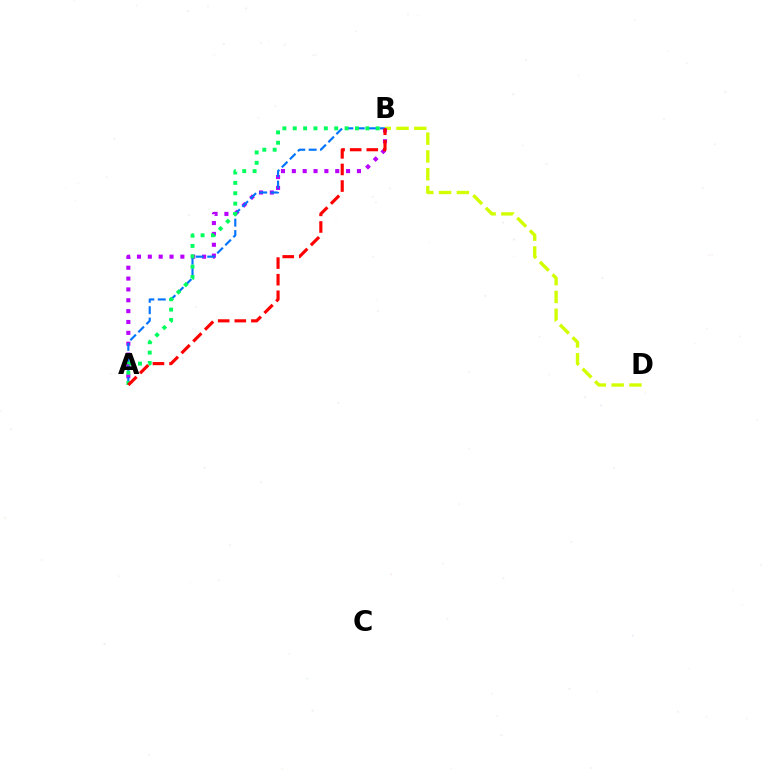{('B', 'D'): [{'color': '#d1ff00', 'line_style': 'dashed', 'thickness': 2.42}], ('A', 'B'): [{'color': '#b900ff', 'line_style': 'dotted', 'thickness': 2.95}, {'color': '#0074ff', 'line_style': 'dashed', 'thickness': 1.55}, {'color': '#00ff5c', 'line_style': 'dotted', 'thickness': 2.82}, {'color': '#ff0000', 'line_style': 'dashed', 'thickness': 2.25}]}